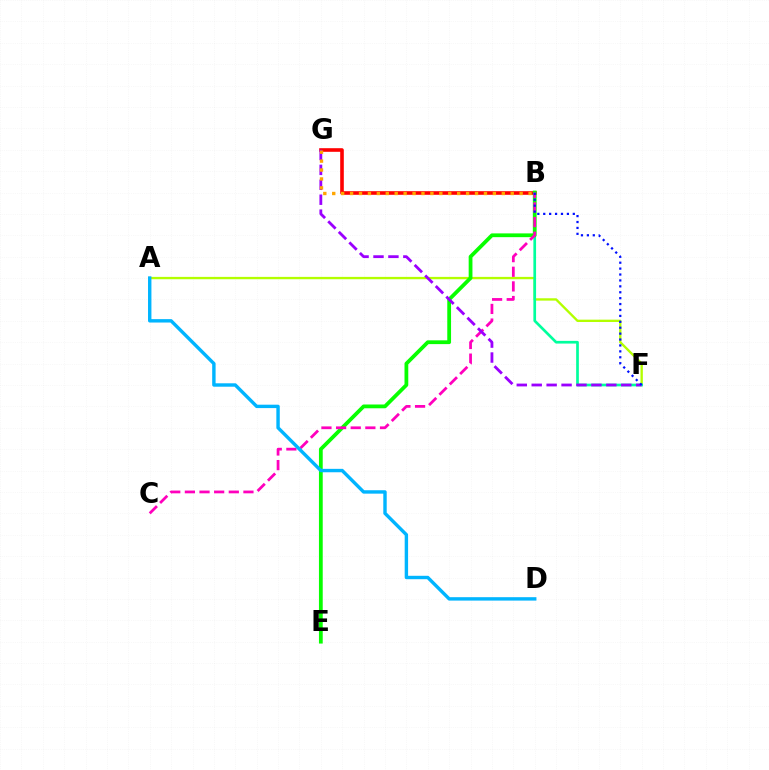{('B', 'G'): [{'color': '#ff0000', 'line_style': 'solid', 'thickness': 2.6}, {'color': '#ffa500', 'line_style': 'dotted', 'thickness': 2.42}], ('A', 'F'): [{'color': '#b3ff00', 'line_style': 'solid', 'thickness': 1.69}], ('B', 'F'): [{'color': '#00ff9d', 'line_style': 'solid', 'thickness': 1.93}, {'color': '#0010ff', 'line_style': 'dotted', 'thickness': 1.61}], ('B', 'E'): [{'color': '#08ff00', 'line_style': 'solid', 'thickness': 2.72}], ('B', 'C'): [{'color': '#ff00bd', 'line_style': 'dashed', 'thickness': 1.99}], ('F', 'G'): [{'color': '#9b00ff', 'line_style': 'dashed', 'thickness': 2.03}], ('A', 'D'): [{'color': '#00b5ff', 'line_style': 'solid', 'thickness': 2.45}]}